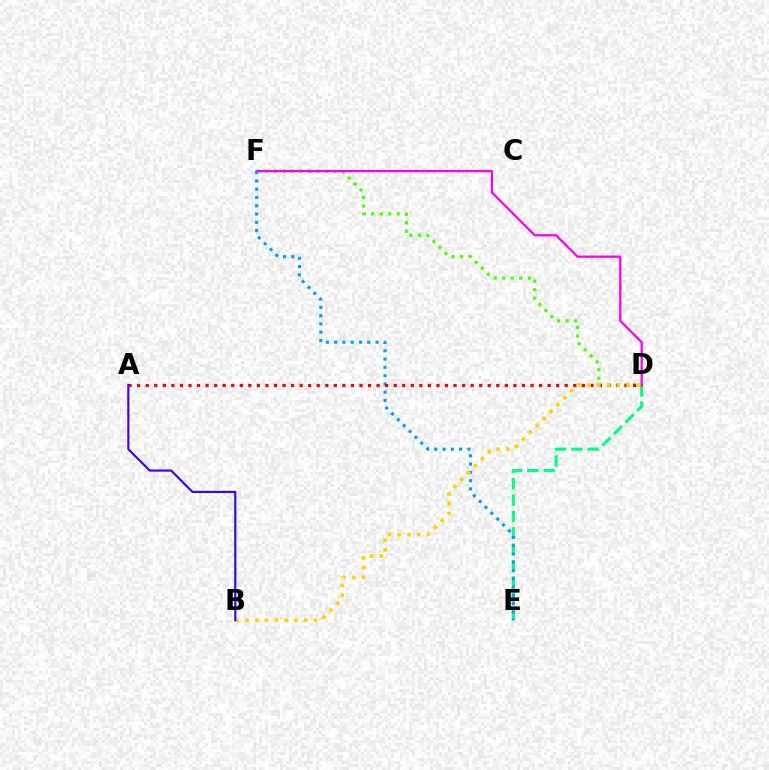{('D', 'E'): [{'color': '#00ff86', 'line_style': 'dashed', 'thickness': 2.22}], ('D', 'F'): [{'color': '#4fff00', 'line_style': 'dotted', 'thickness': 2.31}, {'color': '#ff00ed', 'line_style': 'solid', 'thickness': 1.64}], ('E', 'F'): [{'color': '#009eff', 'line_style': 'dotted', 'thickness': 2.25}], ('A', 'D'): [{'color': '#ff0000', 'line_style': 'dotted', 'thickness': 2.32}], ('B', 'D'): [{'color': '#ffd500', 'line_style': 'dotted', 'thickness': 2.66}], ('A', 'B'): [{'color': '#3700ff', 'line_style': 'solid', 'thickness': 1.54}]}